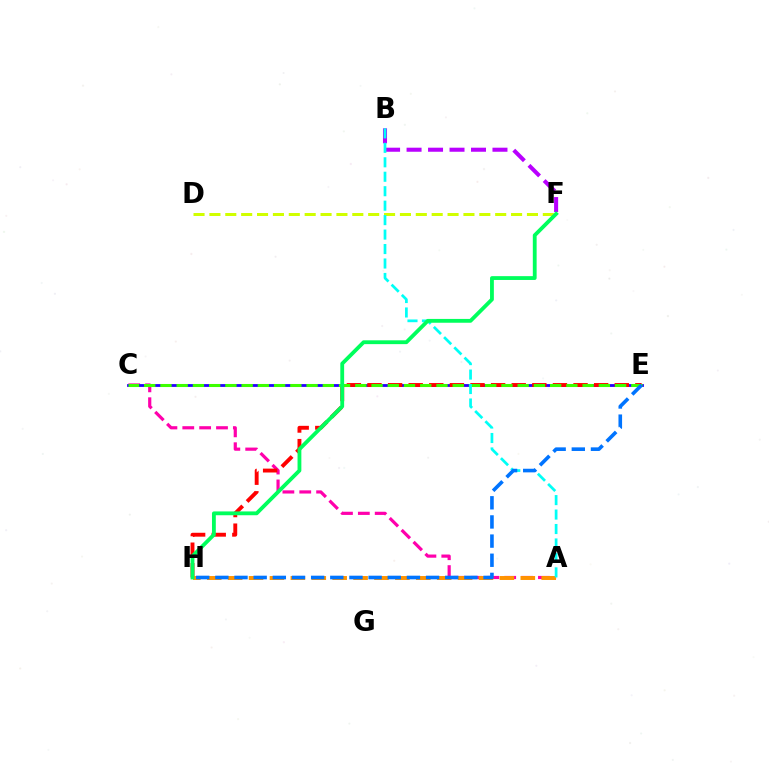{('B', 'F'): [{'color': '#b900ff', 'line_style': 'dashed', 'thickness': 2.92}], ('A', 'C'): [{'color': '#ff00ac', 'line_style': 'dashed', 'thickness': 2.29}], ('D', 'F'): [{'color': '#d1ff00', 'line_style': 'dashed', 'thickness': 2.16}], ('C', 'E'): [{'color': '#2500ff', 'line_style': 'solid', 'thickness': 2.03}, {'color': '#3dff00', 'line_style': 'dashed', 'thickness': 2.21}], ('E', 'H'): [{'color': '#ff0000', 'line_style': 'dashed', 'thickness': 2.8}, {'color': '#0074ff', 'line_style': 'dashed', 'thickness': 2.6}], ('A', 'H'): [{'color': '#ff9400', 'line_style': 'dashed', 'thickness': 2.84}], ('A', 'B'): [{'color': '#00fff6', 'line_style': 'dashed', 'thickness': 1.96}], ('F', 'H'): [{'color': '#00ff5c', 'line_style': 'solid', 'thickness': 2.75}]}